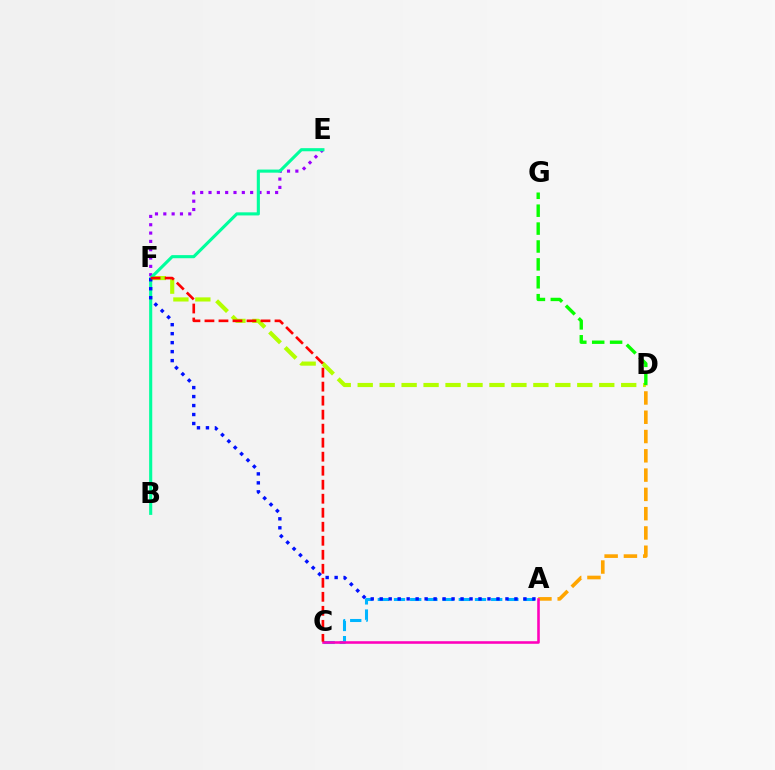{('D', 'F'): [{'color': '#b3ff00', 'line_style': 'dashed', 'thickness': 2.98}], ('A', 'C'): [{'color': '#00b5ff', 'line_style': 'dashed', 'thickness': 2.2}, {'color': '#ff00bd', 'line_style': 'solid', 'thickness': 1.86}], ('E', 'F'): [{'color': '#9b00ff', 'line_style': 'dotted', 'thickness': 2.26}], ('A', 'D'): [{'color': '#ffa500', 'line_style': 'dashed', 'thickness': 2.62}], ('B', 'E'): [{'color': '#00ff9d', 'line_style': 'solid', 'thickness': 2.24}], ('D', 'G'): [{'color': '#08ff00', 'line_style': 'dashed', 'thickness': 2.43}], ('A', 'F'): [{'color': '#0010ff', 'line_style': 'dotted', 'thickness': 2.44}], ('C', 'F'): [{'color': '#ff0000', 'line_style': 'dashed', 'thickness': 1.9}]}